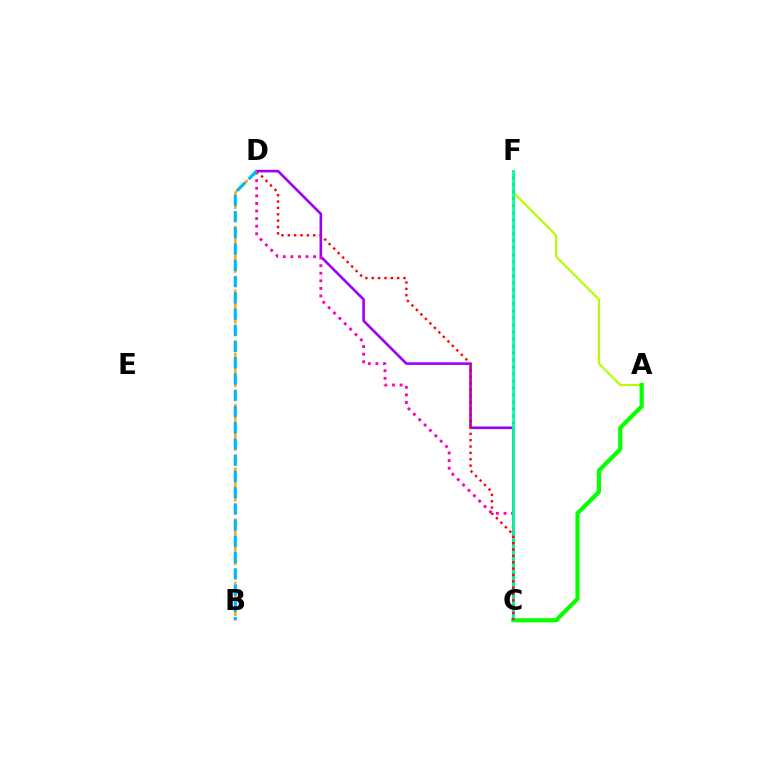{('A', 'F'): [{'color': '#b3ff00', 'line_style': 'solid', 'thickness': 1.56}], ('C', 'F'): [{'color': '#0010ff', 'line_style': 'dotted', 'thickness': 1.9}, {'color': '#00ff9d', 'line_style': 'solid', 'thickness': 1.94}], ('C', 'D'): [{'color': '#9b00ff', 'line_style': 'solid', 'thickness': 1.88}, {'color': '#ff00bd', 'line_style': 'dotted', 'thickness': 2.06}, {'color': '#ff0000', 'line_style': 'dotted', 'thickness': 1.73}], ('A', 'C'): [{'color': '#08ff00', 'line_style': 'solid', 'thickness': 2.99}], ('B', 'D'): [{'color': '#ffa500', 'line_style': 'dashed', 'thickness': 1.73}, {'color': '#00b5ff', 'line_style': 'dashed', 'thickness': 2.21}]}